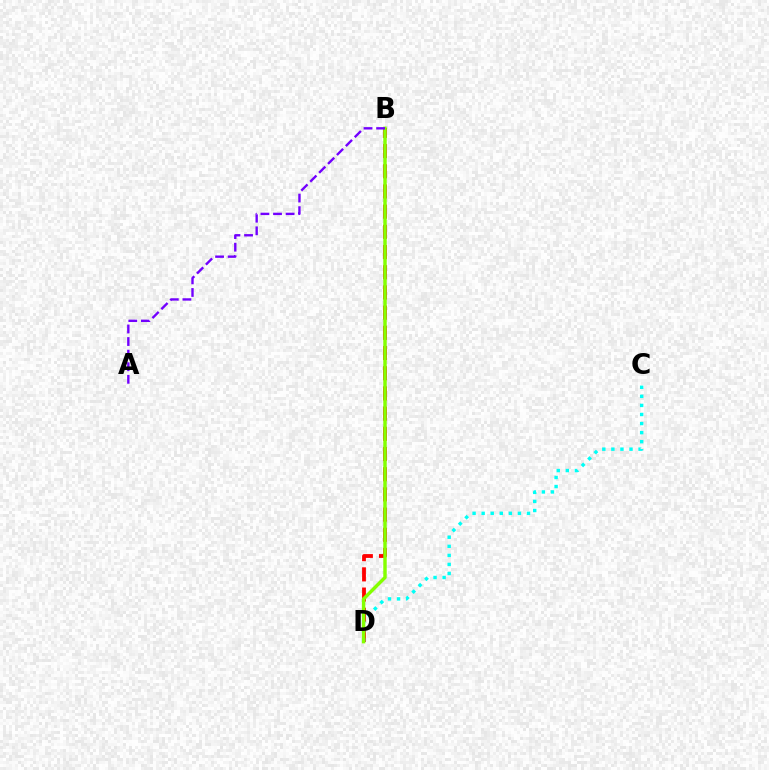{('B', 'D'): [{'color': '#ff0000', 'line_style': 'dashed', 'thickness': 2.74}, {'color': '#84ff00', 'line_style': 'solid', 'thickness': 2.47}], ('C', 'D'): [{'color': '#00fff6', 'line_style': 'dotted', 'thickness': 2.46}], ('A', 'B'): [{'color': '#7200ff', 'line_style': 'dashed', 'thickness': 1.71}]}